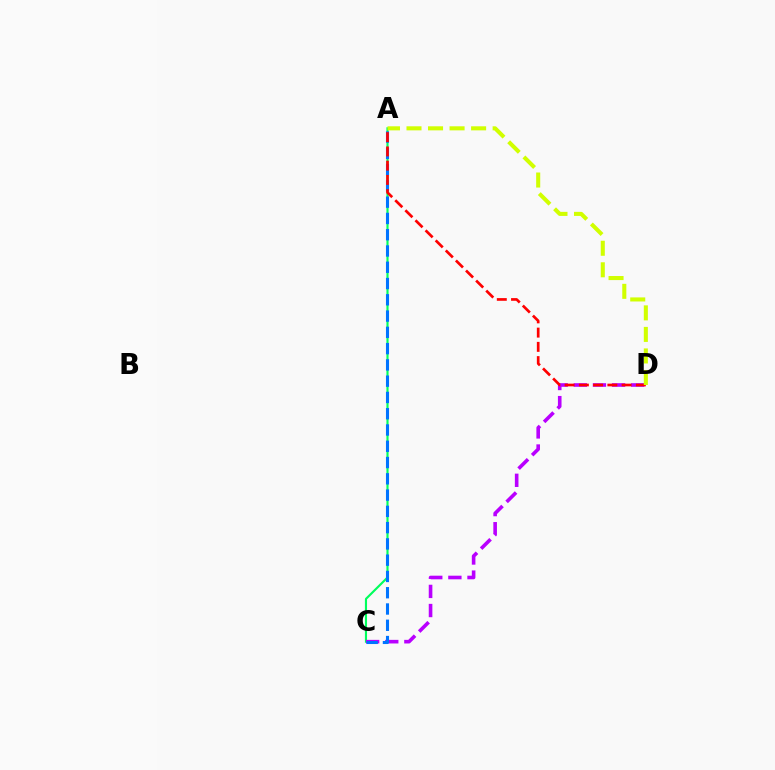{('A', 'C'): [{'color': '#00ff5c', 'line_style': 'solid', 'thickness': 1.54}, {'color': '#0074ff', 'line_style': 'dashed', 'thickness': 2.21}], ('C', 'D'): [{'color': '#b900ff', 'line_style': 'dashed', 'thickness': 2.6}], ('A', 'D'): [{'color': '#ff0000', 'line_style': 'dashed', 'thickness': 1.94}, {'color': '#d1ff00', 'line_style': 'dashed', 'thickness': 2.93}]}